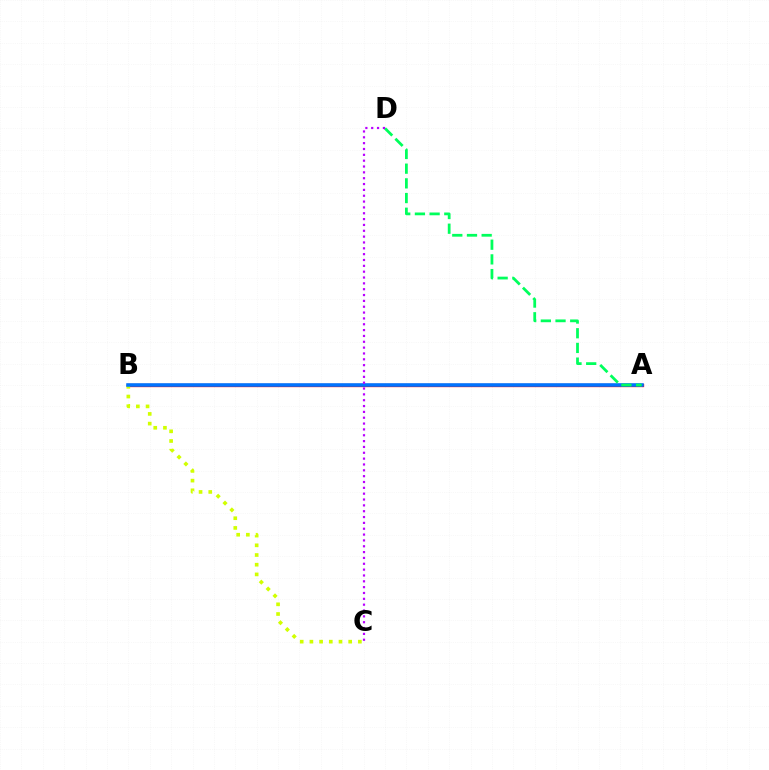{('A', 'B'): [{'color': '#ff0000', 'line_style': 'solid', 'thickness': 2.38}, {'color': '#0074ff', 'line_style': 'solid', 'thickness': 2.56}], ('B', 'C'): [{'color': '#d1ff00', 'line_style': 'dotted', 'thickness': 2.63}], ('A', 'D'): [{'color': '#00ff5c', 'line_style': 'dashed', 'thickness': 2.0}], ('C', 'D'): [{'color': '#b900ff', 'line_style': 'dotted', 'thickness': 1.59}]}